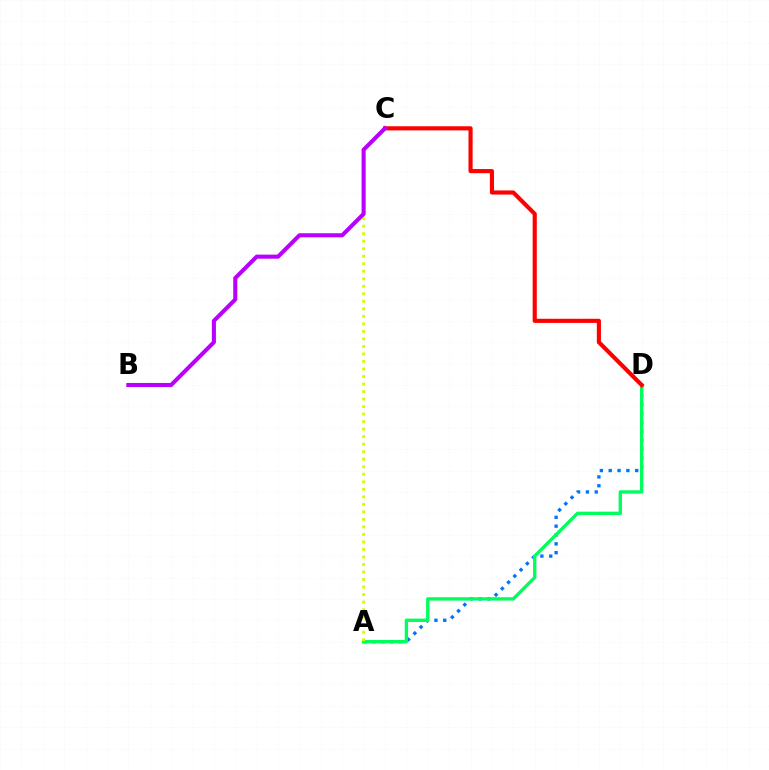{('A', 'D'): [{'color': '#0074ff', 'line_style': 'dotted', 'thickness': 2.4}, {'color': '#00ff5c', 'line_style': 'solid', 'thickness': 2.41}], ('C', 'D'): [{'color': '#ff0000', 'line_style': 'solid', 'thickness': 2.98}], ('A', 'C'): [{'color': '#d1ff00', 'line_style': 'dotted', 'thickness': 2.04}], ('B', 'C'): [{'color': '#b900ff', 'line_style': 'solid', 'thickness': 2.93}]}